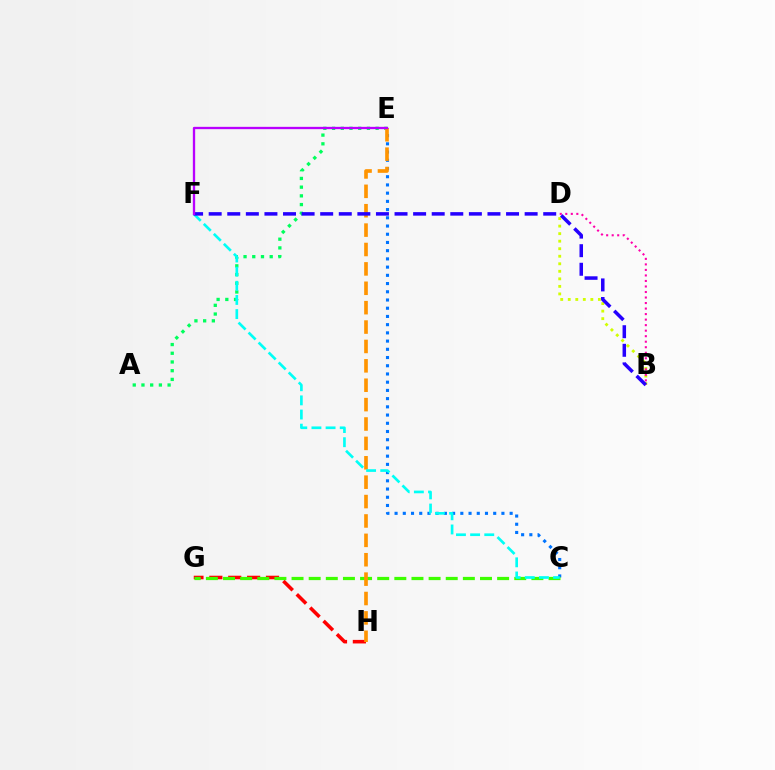{('C', 'E'): [{'color': '#0074ff', 'line_style': 'dotted', 'thickness': 2.23}], ('G', 'H'): [{'color': '#ff0000', 'line_style': 'dashed', 'thickness': 2.57}], ('B', 'D'): [{'color': '#d1ff00', 'line_style': 'dotted', 'thickness': 2.05}, {'color': '#ff00ac', 'line_style': 'dotted', 'thickness': 1.5}], ('C', 'G'): [{'color': '#3dff00', 'line_style': 'dashed', 'thickness': 2.33}], ('A', 'E'): [{'color': '#00ff5c', 'line_style': 'dotted', 'thickness': 2.37}], ('E', 'H'): [{'color': '#ff9400', 'line_style': 'dashed', 'thickness': 2.63}], ('C', 'F'): [{'color': '#00fff6', 'line_style': 'dashed', 'thickness': 1.92}], ('B', 'F'): [{'color': '#2500ff', 'line_style': 'dashed', 'thickness': 2.52}], ('E', 'F'): [{'color': '#b900ff', 'line_style': 'solid', 'thickness': 1.67}]}